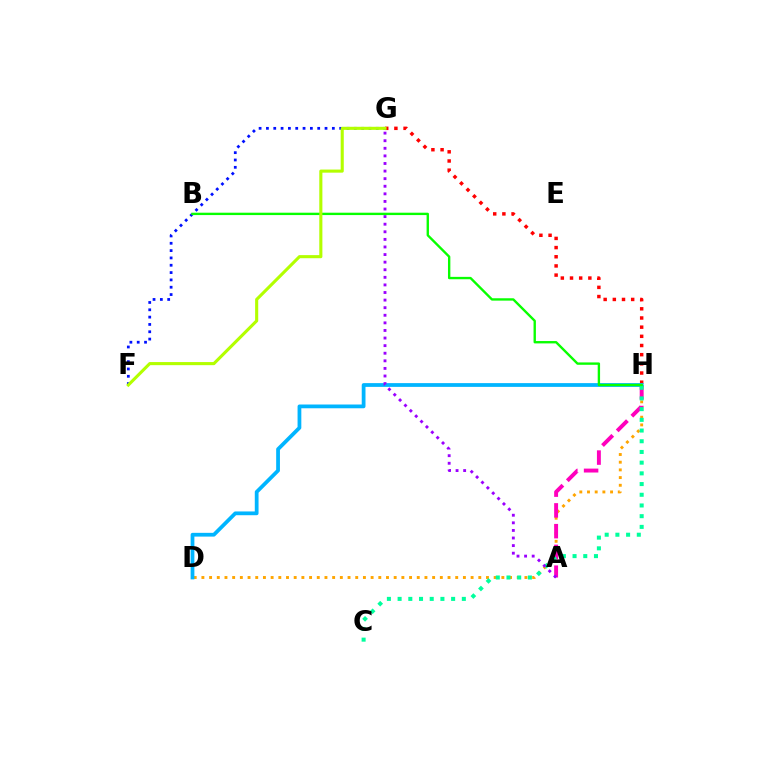{('F', 'G'): [{'color': '#0010ff', 'line_style': 'dotted', 'thickness': 1.99}, {'color': '#b3ff00', 'line_style': 'solid', 'thickness': 2.23}], ('D', 'H'): [{'color': '#ffa500', 'line_style': 'dotted', 'thickness': 2.09}, {'color': '#00b5ff', 'line_style': 'solid', 'thickness': 2.71}], ('A', 'H'): [{'color': '#ff00bd', 'line_style': 'dashed', 'thickness': 2.82}], ('G', 'H'): [{'color': '#ff0000', 'line_style': 'dotted', 'thickness': 2.49}], ('C', 'H'): [{'color': '#00ff9d', 'line_style': 'dotted', 'thickness': 2.91}], ('A', 'G'): [{'color': '#9b00ff', 'line_style': 'dotted', 'thickness': 2.06}], ('B', 'H'): [{'color': '#08ff00', 'line_style': 'solid', 'thickness': 1.71}]}